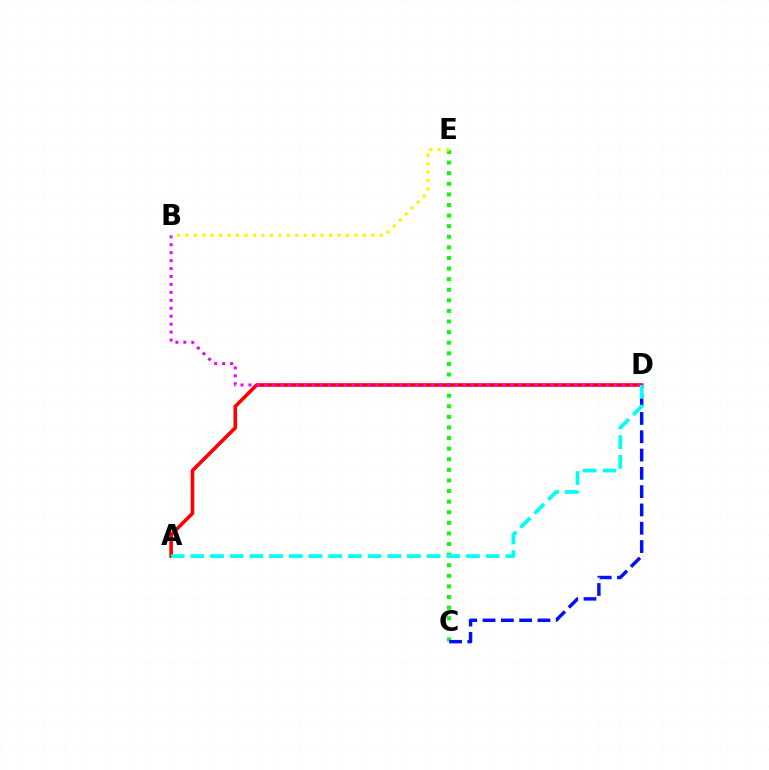{('C', 'E'): [{'color': '#08ff00', 'line_style': 'dotted', 'thickness': 2.88}], ('A', 'D'): [{'color': '#ff0000', 'line_style': 'solid', 'thickness': 2.59}, {'color': '#00fff6', 'line_style': 'dashed', 'thickness': 2.67}], ('C', 'D'): [{'color': '#0010ff', 'line_style': 'dashed', 'thickness': 2.49}], ('B', 'D'): [{'color': '#ee00ff', 'line_style': 'dotted', 'thickness': 2.16}], ('B', 'E'): [{'color': '#fcf500', 'line_style': 'dotted', 'thickness': 2.3}]}